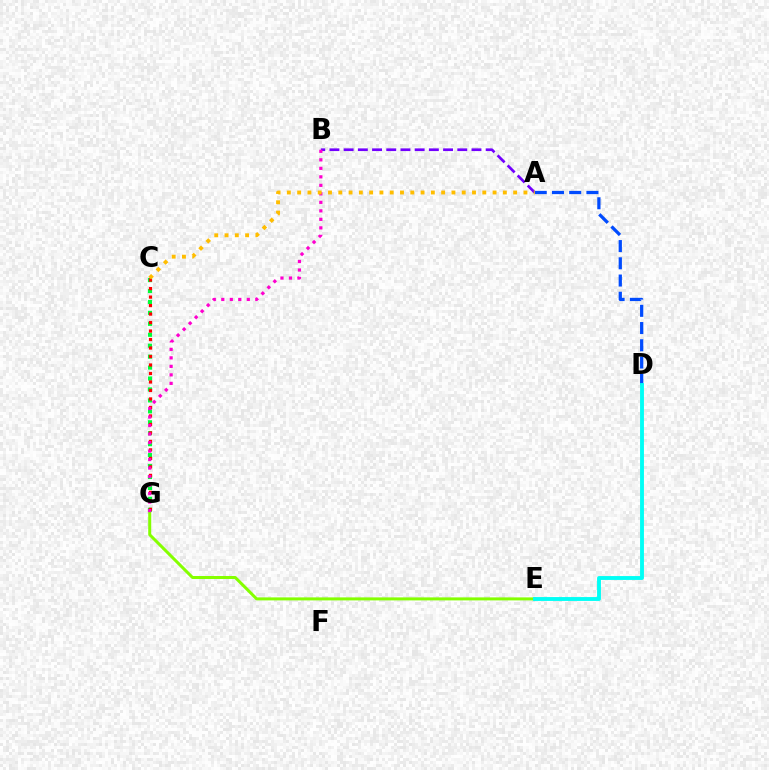{('A', 'B'): [{'color': '#7200ff', 'line_style': 'dashed', 'thickness': 1.93}], ('C', 'G'): [{'color': '#00ff39', 'line_style': 'dotted', 'thickness': 2.97}, {'color': '#ff0000', 'line_style': 'dotted', 'thickness': 2.31}], ('E', 'G'): [{'color': '#84ff00', 'line_style': 'solid', 'thickness': 2.16}], ('B', 'G'): [{'color': '#ff00cf', 'line_style': 'dotted', 'thickness': 2.31}], ('A', 'D'): [{'color': '#004bff', 'line_style': 'dashed', 'thickness': 2.34}], ('D', 'E'): [{'color': '#00fff6', 'line_style': 'solid', 'thickness': 2.78}], ('A', 'C'): [{'color': '#ffbd00', 'line_style': 'dotted', 'thickness': 2.79}]}